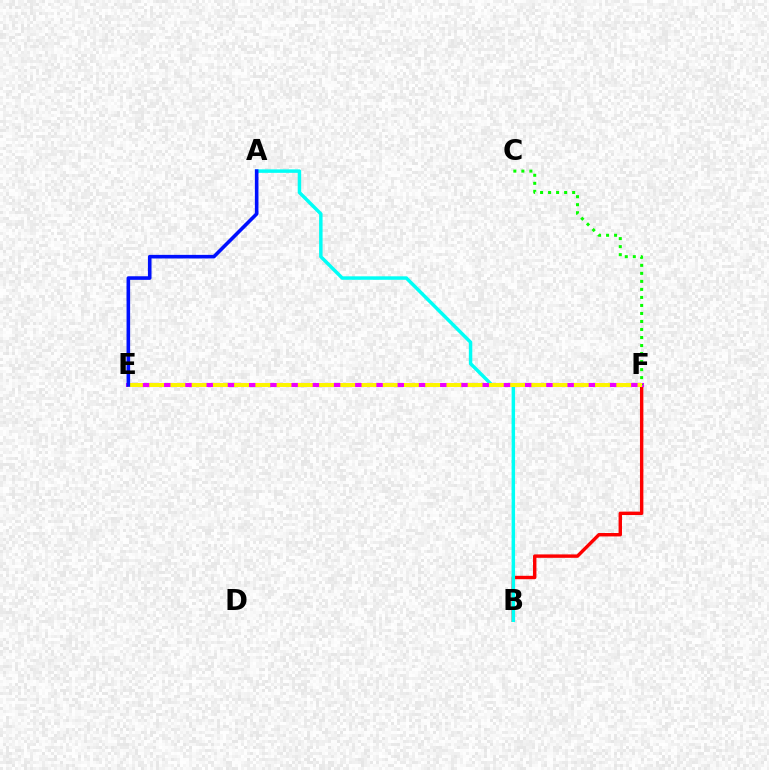{('B', 'F'): [{'color': '#ff0000', 'line_style': 'solid', 'thickness': 2.46}], ('A', 'B'): [{'color': '#00fff6', 'line_style': 'solid', 'thickness': 2.49}], ('E', 'F'): [{'color': '#ee00ff', 'line_style': 'solid', 'thickness': 2.94}, {'color': '#fcf500', 'line_style': 'dashed', 'thickness': 2.88}], ('C', 'F'): [{'color': '#08ff00', 'line_style': 'dotted', 'thickness': 2.18}], ('A', 'E'): [{'color': '#0010ff', 'line_style': 'solid', 'thickness': 2.59}]}